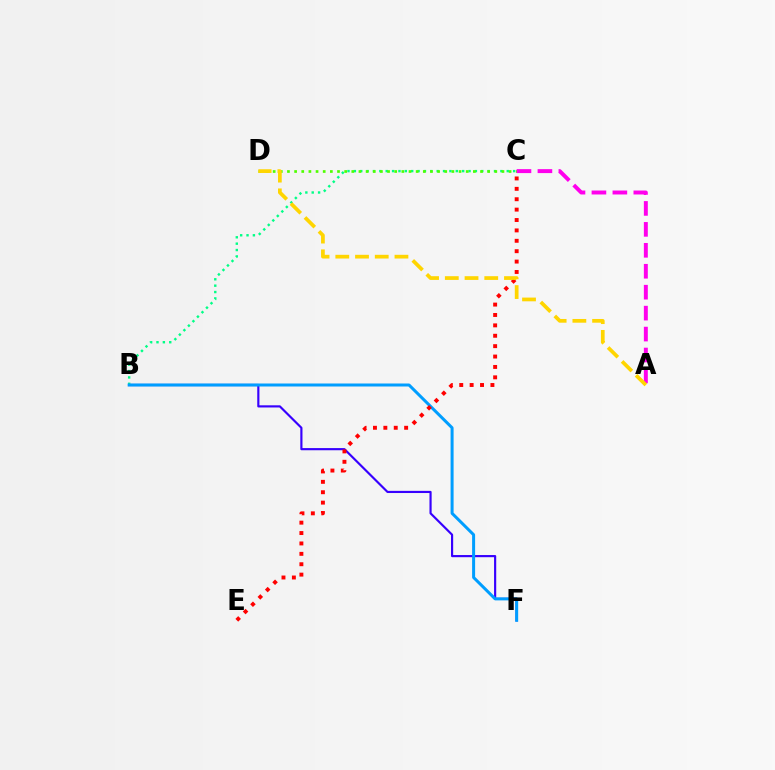{('B', 'F'): [{'color': '#3700ff', 'line_style': 'solid', 'thickness': 1.56}, {'color': '#009eff', 'line_style': 'solid', 'thickness': 2.16}], ('B', 'C'): [{'color': '#00ff86', 'line_style': 'dotted', 'thickness': 1.73}], ('C', 'D'): [{'color': '#4fff00', 'line_style': 'dotted', 'thickness': 1.94}], ('C', 'E'): [{'color': '#ff0000', 'line_style': 'dotted', 'thickness': 2.82}], ('A', 'C'): [{'color': '#ff00ed', 'line_style': 'dashed', 'thickness': 2.84}], ('A', 'D'): [{'color': '#ffd500', 'line_style': 'dashed', 'thickness': 2.68}]}